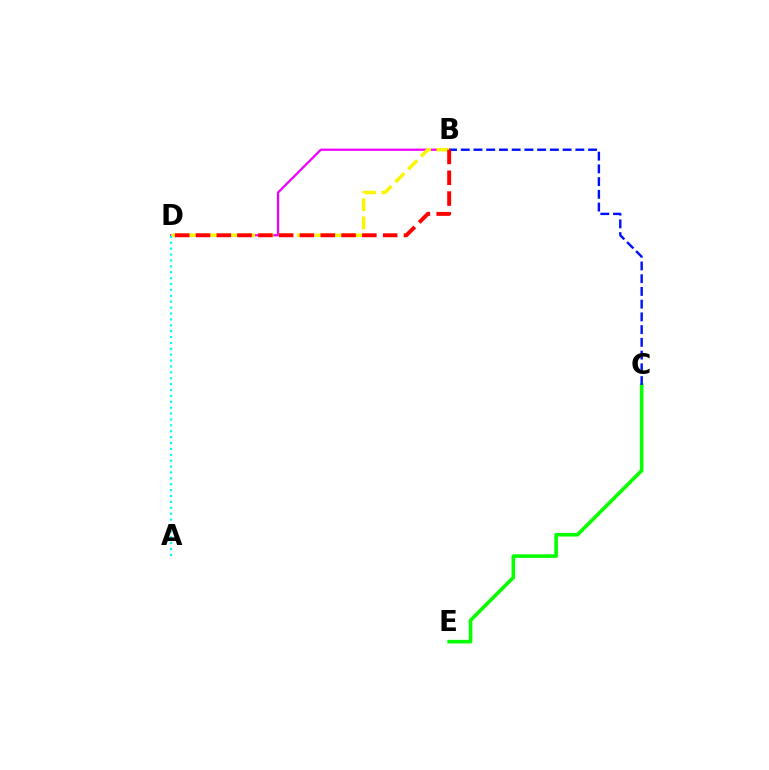{('B', 'D'): [{'color': '#ee00ff', 'line_style': 'solid', 'thickness': 1.62}, {'color': '#fcf500', 'line_style': 'dashed', 'thickness': 2.47}, {'color': '#ff0000', 'line_style': 'dashed', 'thickness': 2.83}], ('C', 'E'): [{'color': '#08ff00', 'line_style': 'solid', 'thickness': 2.6}], ('B', 'C'): [{'color': '#0010ff', 'line_style': 'dashed', 'thickness': 1.73}], ('A', 'D'): [{'color': '#00fff6', 'line_style': 'dotted', 'thickness': 1.6}]}